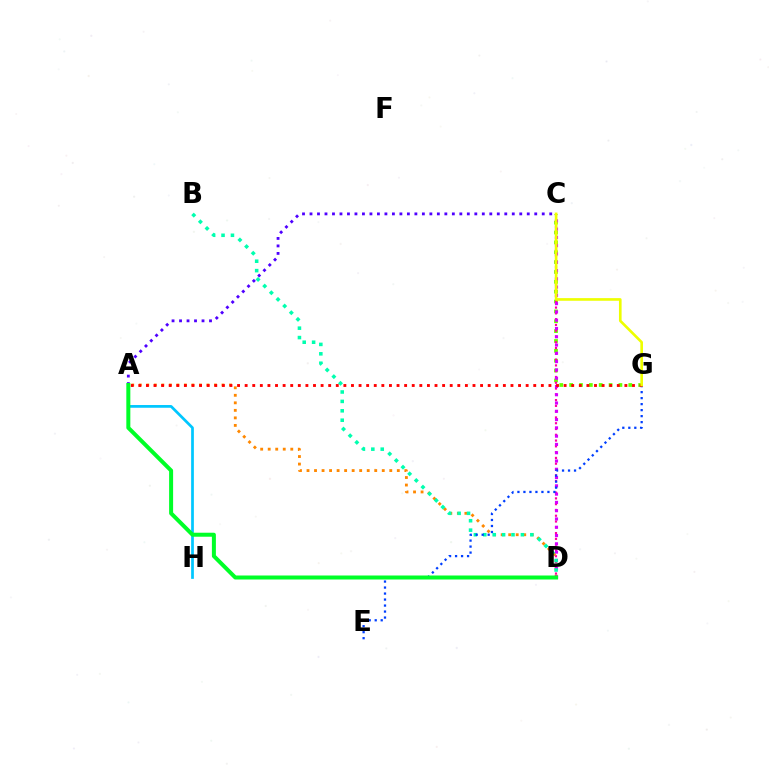{('A', 'D'): [{'color': '#ff8800', 'line_style': 'dotted', 'thickness': 2.04}, {'color': '#00ff27', 'line_style': 'solid', 'thickness': 2.88}], ('C', 'G'): [{'color': '#66ff00', 'line_style': 'dotted', 'thickness': 2.68}, {'color': '#eeff00', 'line_style': 'solid', 'thickness': 1.9}], ('C', 'D'): [{'color': '#ff00a0', 'line_style': 'dotted', 'thickness': 1.57}, {'color': '#d600ff', 'line_style': 'dotted', 'thickness': 2.25}], ('B', 'D'): [{'color': '#00ffaf', 'line_style': 'dotted', 'thickness': 2.56}], ('E', 'G'): [{'color': '#003fff', 'line_style': 'dotted', 'thickness': 1.63}], ('A', 'C'): [{'color': '#4f00ff', 'line_style': 'dotted', 'thickness': 2.04}], ('A', 'G'): [{'color': '#ff0000', 'line_style': 'dotted', 'thickness': 2.06}], ('A', 'H'): [{'color': '#00c7ff', 'line_style': 'solid', 'thickness': 1.96}]}